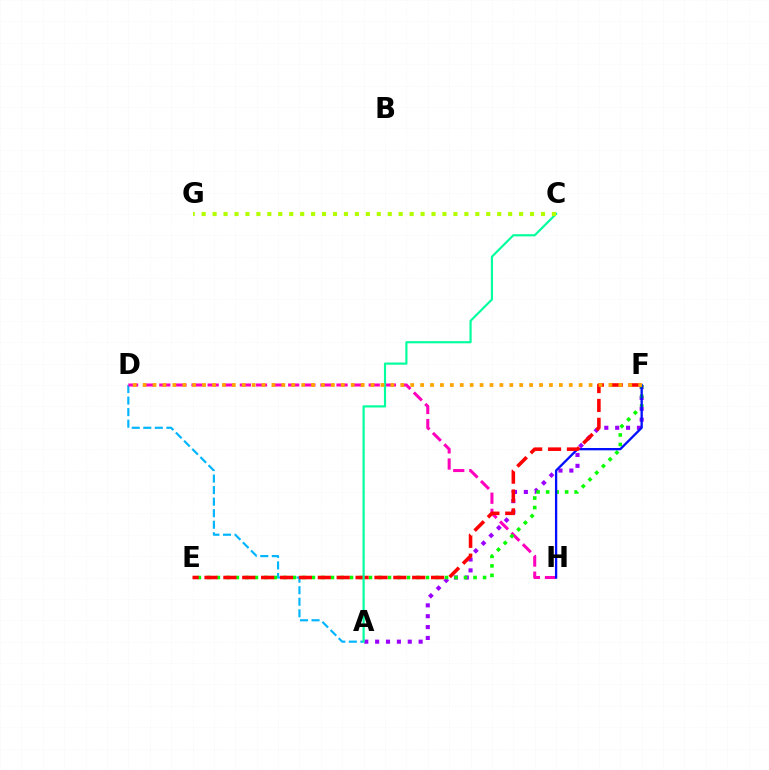{('A', 'D'): [{'color': '#00b5ff', 'line_style': 'dashed', 'thickness': 1.57}], ('D', 'H'): [{'color': '#ff00bd', 'line_style': 'dashed', 'thickness': 2.19}], ('A', 'F'): [{'color': '#9b00ff', 'line_style': 'dotted', 'thickness': 2.95}], ('E', 'F'): [{'color': '#08ff00', 'line_style': 'dotted', 'thickness': 2.58}, {'color': '#ff0000', 'line_style': 'dashed', 'thickness': 2.57}], ('F', 'H'): [{'color': '#0010ff', 'line_style': 'solid', 'thickness': 1.66}], ('A', 'C'): [{'color': '#00ff9d', 'line_style': 'solid', 'thickness': 1.56}], ('D', 'F'): [{'color': '#ffa500', 'line_style': 'dotted', 'thickness': 2.69}], ('C', 'G'): [{'color': '#b3ff00', 'line_style': 'dotted', 'thickness': 2.97}]}